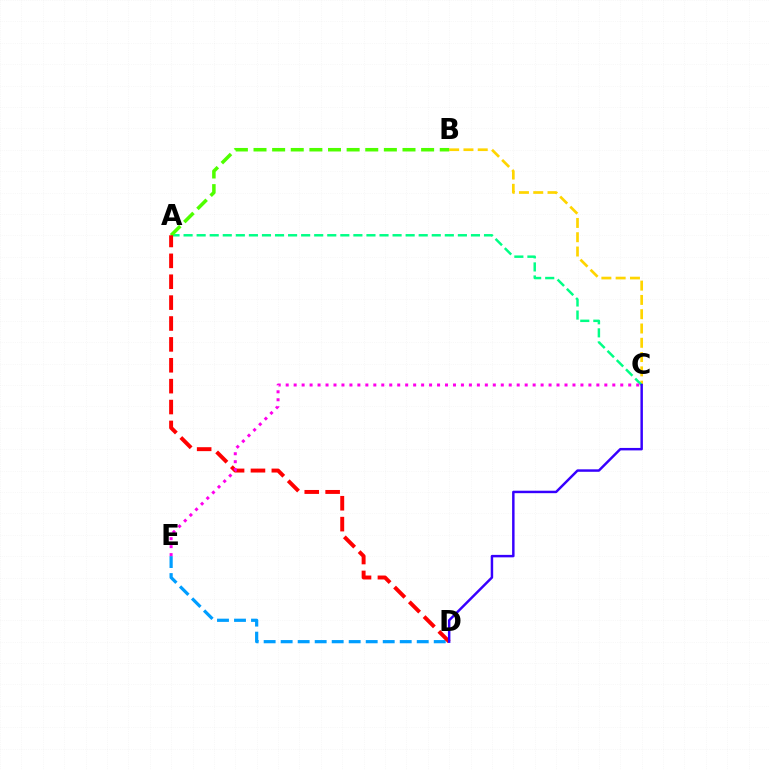{('D', 'E'): [{'color': '#009eff', 'line_style': 'dashed', 'thickness': 2.31}], ('B', 'C'): [{'color': '#ffd500', 'line_style': 'dashed', 'thickness': 1.94}], ('A', 'C'): [{'color': '#00ff86', 'line_style': 'dashed', 'thickness': 1.77}], ('A', 'B'): [{'color': '#4fff00', 'line_style': 'dashed', 'thickness': 2.53}], ('A', 'D'): [{'color': '#ff0000', 'line_style': 'dashed', 'thickness': 2.84}], ('C', 'D'): [{'color': '#3700ff', 'line_style': 'solid', 'thickness': 1.77}], ('C', 'E'): [{'color': '#ff00ed', 'line_style': 'dotted', 'thickness': 2.16}]}